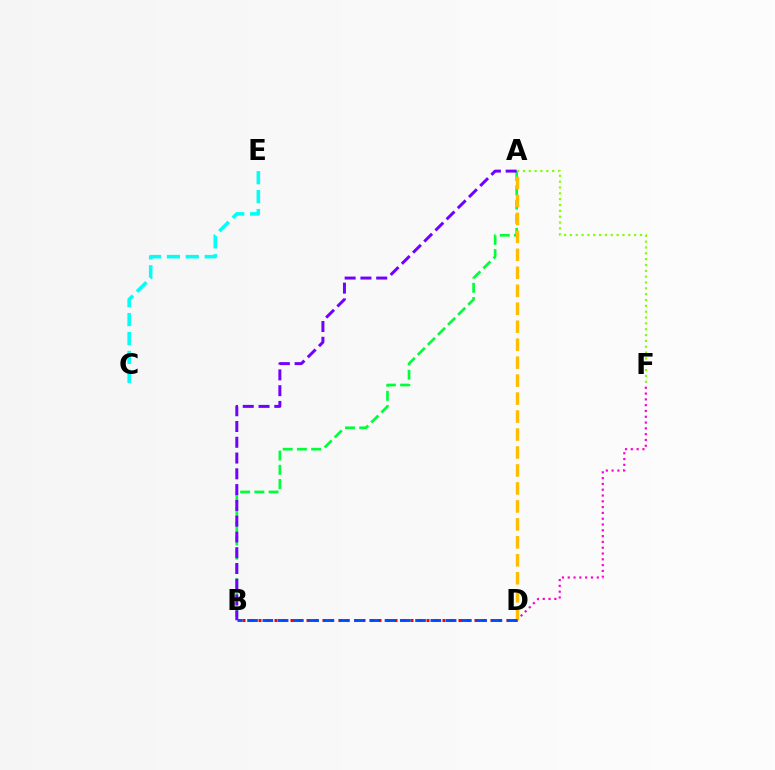{('D', 'F'): [{'color': '#ff00cf', 'line_style': 'dotted', 'thickness': 1.58}], ('A', 'B'): [{'color': '#00ff39', 'line_style': 'dashed', 'thickness': 1.93}, {'color': '#7200ff', 'line_style': 'dashed', 'thickness': 2.14}], ('A', 'F'): [{'color': '#84ff00', 'line_style': 'dotted', 'thickness': 1.59}], ('B', 'D'): [{'color': '#ff0000', 'line_style': 'dotted', 'thickness': 2.17}, {'color': '#004bff', 'line_style': 'dashed', 'thickness': 2.07}], ('A', 'D'): [{'color': '#ffbd00', 'line_style': 'dashed', 'thickness': 2.44}], ('C', 'E'): [{'color': '#00fff6', 'line_style': 'dashed', 'thickness': 2.57}]}